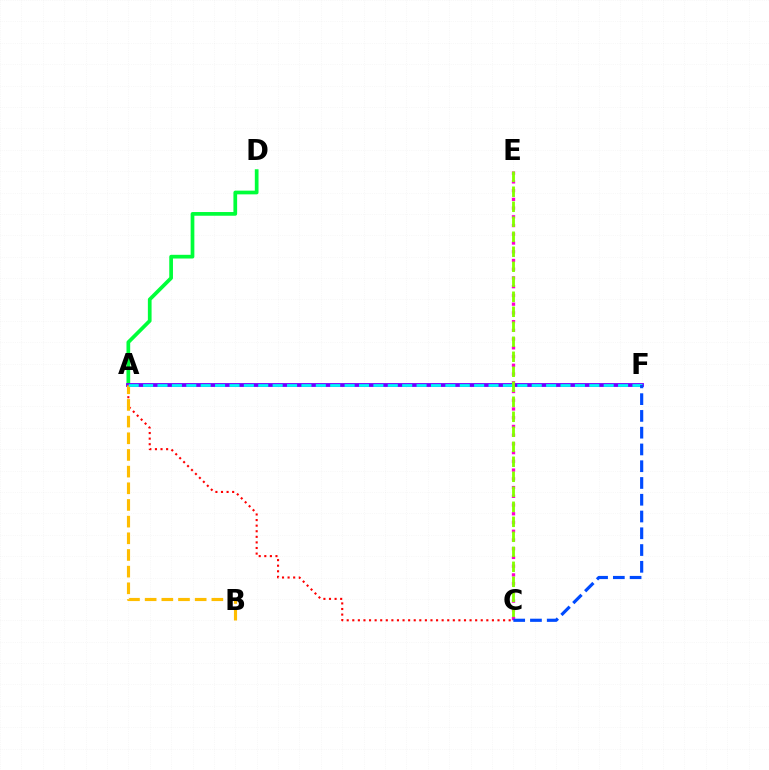{('C', 'E'): [{'color': '#ff00cf', 'line_style': 'dotted', 'thickness': 2.37}, {'color': '#84ff00', 'line_style': 'dashed', 'thickness': 2.04}], ('A', 'D'): [{'color': '#00ff39', 'line_style': 'solid', 'thickness': 2.67}], ('A', 'F'): [{'color': '#7200ff', 'line_style': 'solid', 'thickness': 2.75}, {'color': '#00fff6', 'line_style': 'dashed', 'thickness': 1.96}], ('A', 'C'): [{'color': '#ff0000', 'line_style': 'dotted', 'thickness': 1.52}], ('A', 'B'): [{'color': '#ffbd00', 'line_style': 'dashed', 'thickness': 2.26}], ('C', 'F'): [{'color': '#004bff', 'line_style': 'dashed', 'thickness': 2.28}]}